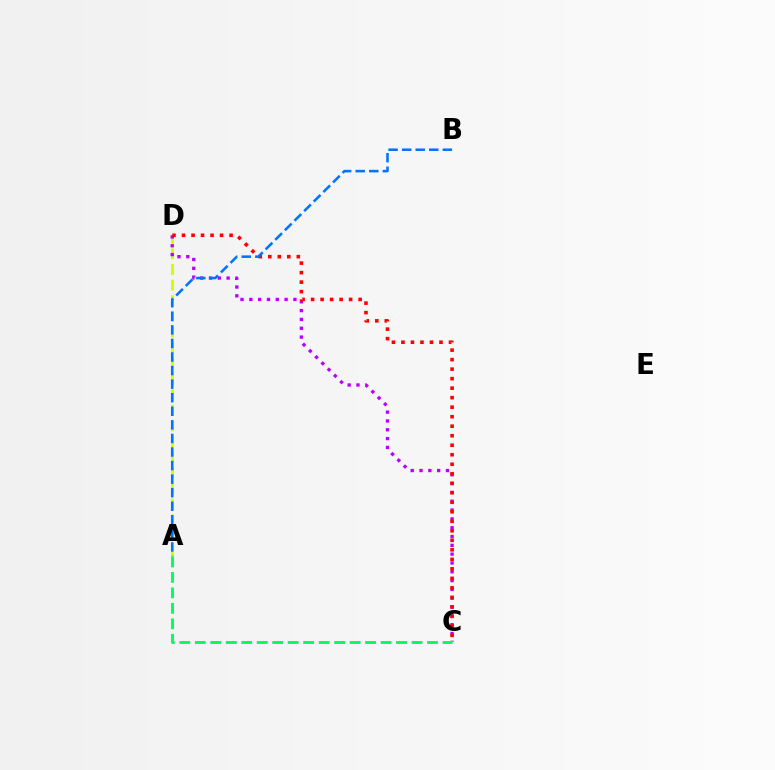{('A', 'D'): [{'color': '#d1ff00', 'line_style': 'dashed', 'thickness': 2.12}], ('C', 'D'): [{'color': '#b900ff', 'line_style': 'dotted', 'thickness': 2.4}, {'color': '#ff0000', 'line_style': 'dotted', 'thickness': 2.58}], ('A', 'C'): [{'color': '#00ff5c', 'line_style': 'dashed', 'thickness': 2.1}], ('A', 'B'): [{'color': '#0074ff', 'line_style': 'dashed', 'thickness': 1.84}]}